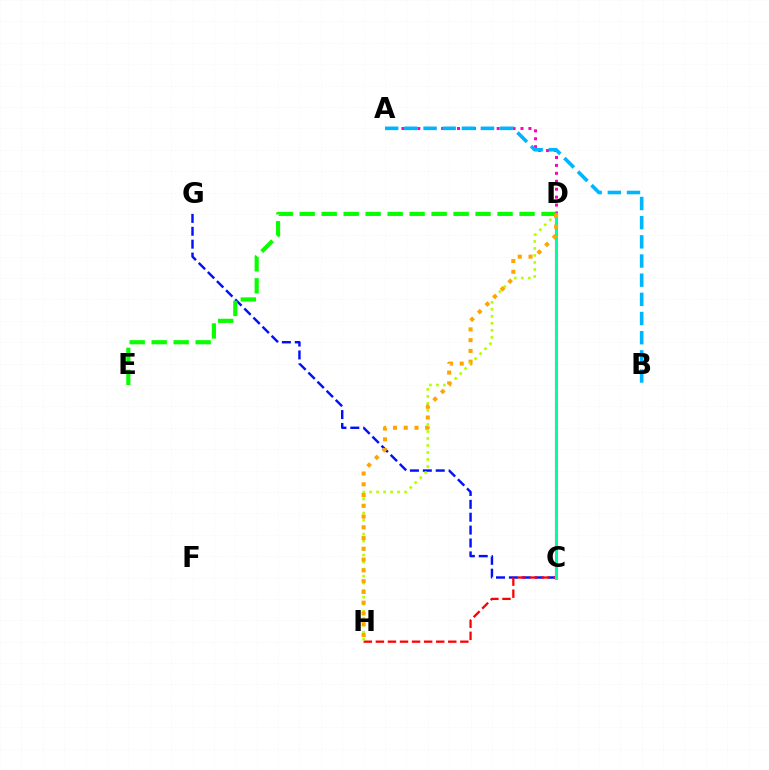{('C', 'D'): [{'color': '#9b00ff', 'line_style': 'solid', 'thickness': 1.51}, {'color': '#00ff9d', 'line_style': 'solid', 'thickness': 2.15}], ('C', 'G'): [{'color': '#0010ff', 'line_style': 'dashed', 'thickness': 1.75}], ('C', 'H'): [{'color': '#ff0000', 'line_style': 'dashed', 'thickness': 1.64}], ('A', 'D'): [{'color': '#ff00bd', 'line_style': 'dotted', 'thickness': 2.16}], ('D', 'H'): [{'color': '#b3ff00', 'line_style': 'dotted', 'thickness': 1.9}, {'color': '#ffa500', 'line_style': 'dotted', 'thickness': 2.92}], ('A', 'B'): [{'color': '#00b5ff', 'line_style': 'dashed', 'thickness': 2.6}], ('D', 'E'): [{'color': '#08ff00', 'line_style': 'dashed', 'thickness': 2.99}]}